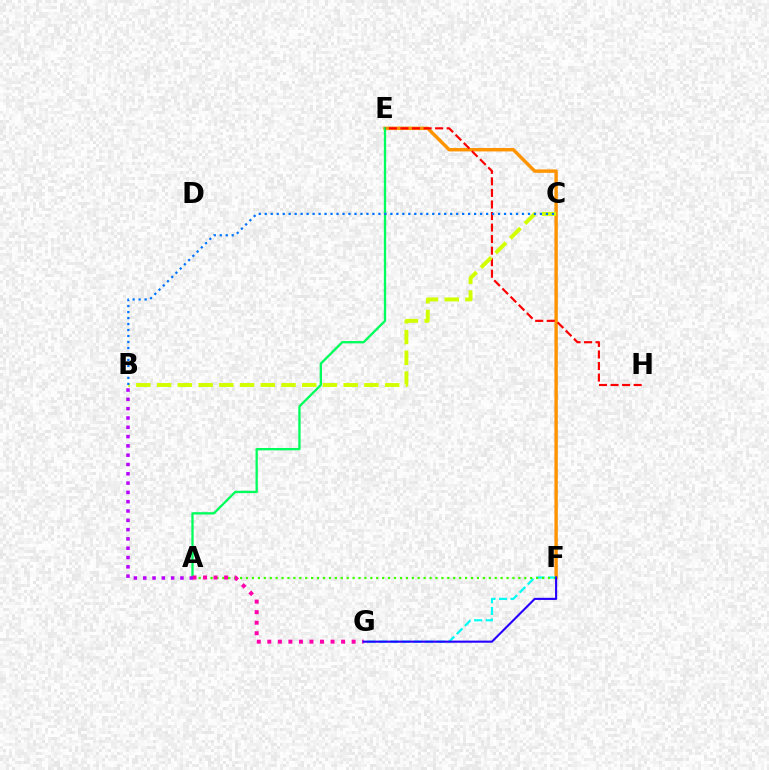{('E', 'F'): [{'color': '#ff9400', 'line_style': 'solid', 'thickness': 2.46}], ('A', 'E'): [{'color': '#00ff5c', 'line_style': 'solid', 'thickness': 1.67}], ('F', 'G'): [{'color': '#00fff6', 'line_style': 'dashed', 'thickness': 1.57}, {'color': '#2500ff', 'line_style': 'solid', 'thickness': 1.52}], ('A', 'F'): [{'color': '#3dff00', 'line_style': 'dotted', 'thickness': 1.61}], ('E', 'H'): [{'color': '#ff0000', 'line_style': 'dashed', 'thickness': 1.57}], ('B', 'C'): [{'color': '#d1ff00', 'line_style': 'dashed', 'thickness': 2.82}, {'color': '#0074ff', 'line_style': 'dotted', 'thickness': 1.63}], ('A', 'G'): [{'color': '#ff00ac', 'line_style': 'dotted', 'thickness': 2.86}], ('A', 'B'): [{'color': '#b900ff', 'line_style': 'dotted', 'thickness': 2.53}]}